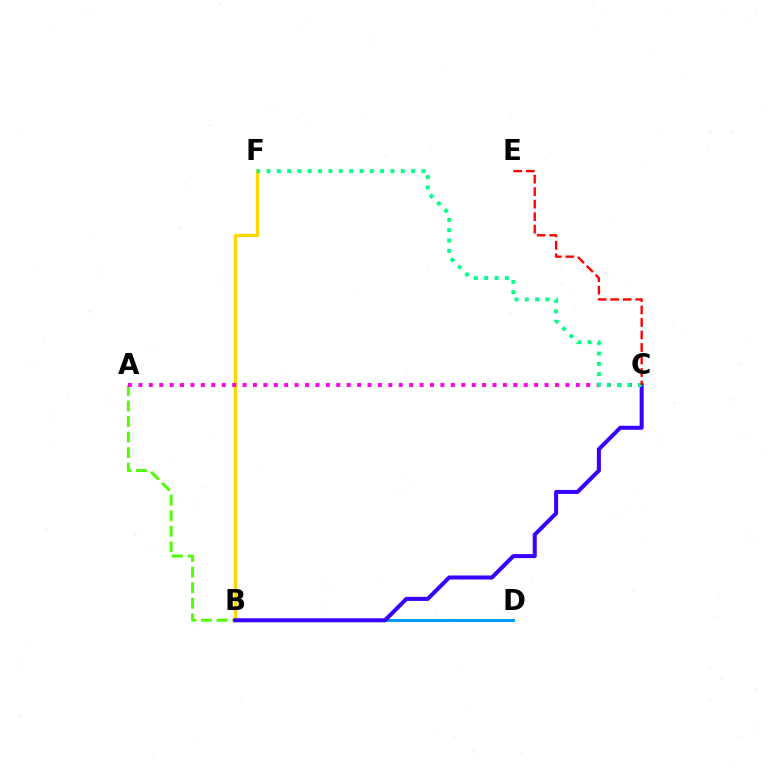{('B', 'F'): [{'color': '#ffd500', 'line_style': 'solid', 'thickness': 2.37}], ('A', 'B'): [{'color': '#4fff00', 'line_style': 'dashed', 'thickness': 2.11}], ('B', 'D'): [{'color': '#009eff', 'line_style': 'solid', 'thickness': 2.15}], ('B', 'C'): [{'color': '#3700ff', 'line_style': 'solid', 'thickness': 2.9}], ('A', 'C'): [{'color': '#ff00ed', 'line_style': 'dotted', 'thickness': 2.83}], ('C', 'F'): [{'color': '#00ff86', 'line_style': 'dotted', 'thickness': 2.81}], ('C', 'E'): [{'color': '#ff0000', 'line_style': 'dashed', 'thickness': 1.7}]}